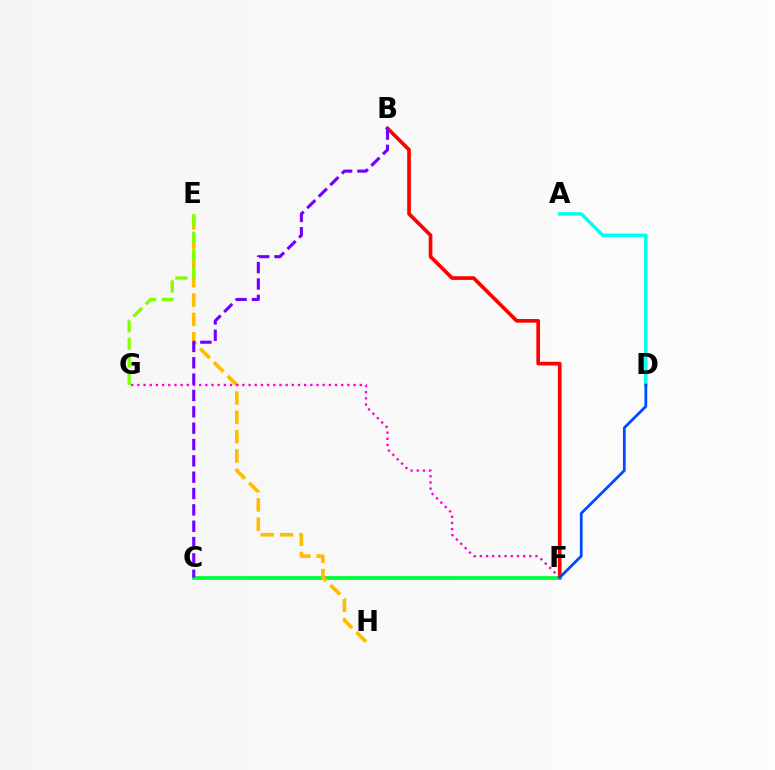{('A', 'D'): [{'color': '#00fff6', 'line_style': 'solid', 'thickness': 2.51}], ('B', 'F'): [{'color': '#ff0000', 'line_style': 'solid', 'thickness': 2.65}], ('C', 'F'): [{'color': '#00ff39', 'line_style': 'solid', 'thickness': 2.72}], ('E', 'H'): [{'color': '#ffbd00', 'line_style': 'dashed', 'thickness': 2.62}], ('F', 'G'): [{'color': '#ff00cf', 'line_style': 'dotted', 'thickness': 1.68}], ('E', 'G'): [{'color': '#84ff00', 'line_style': 'dashed', 'thickness': 2.39}], ('D', 'F'): [{'color': '#004bff', 'line_style': 'solid', 'thickness': 2.0}], ('B', 'C'): [{'color': '#7200ff', 'line_style': 'dashed', 'thickness': 2.22}]}